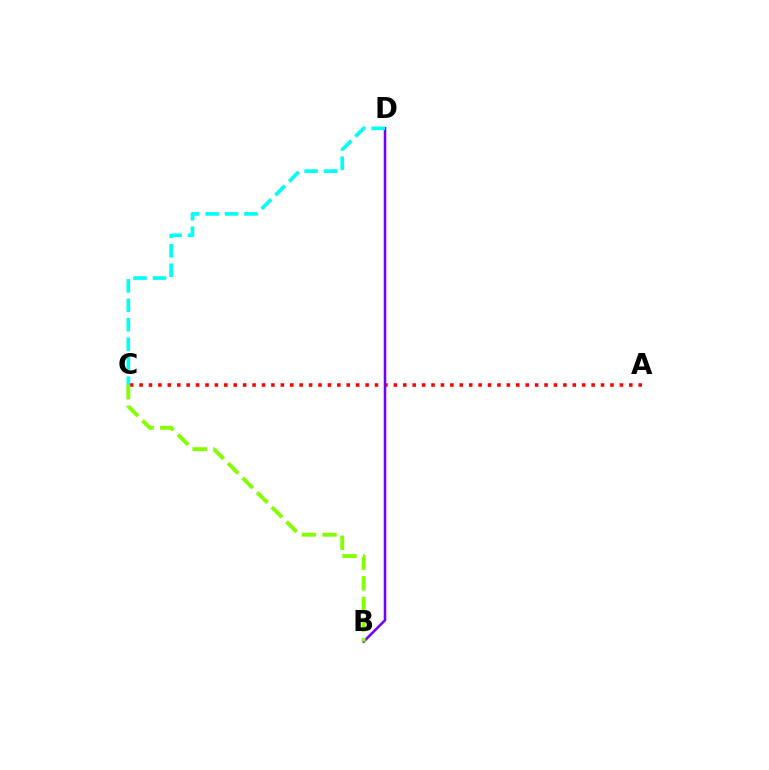{('A', 'C'): [{'color': '#ff0000', 'line_style': 'dotted', 'thickness': 2.56}], ('B', 'D'): [{'color': '#7200ff', 'line_style': 'solid', 'thickness': 1.84}], ('B', 'C'): [{'color': '#84ff00', 'line_style': 'dashed', 'thickness': 2.81}], ('C', 'D'): [{'color': '#00fff6', 'line_style': 'dashed', 'thickness': 2.64}]}